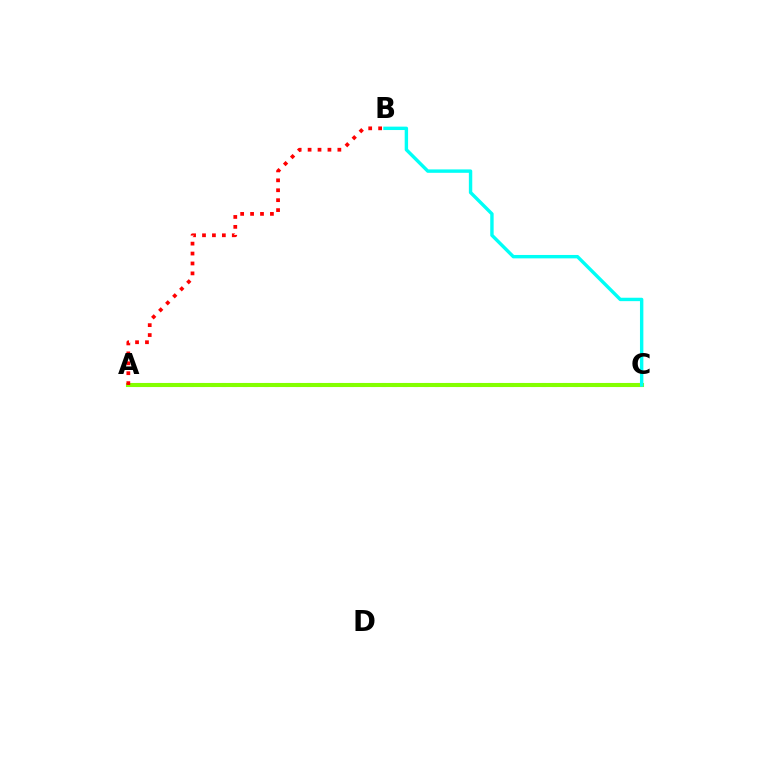{('A', 'C'): [{'color': '#7200ff', 'line_style': 'dotted', 'thickness': 2.9}, {'color': '#84ff00', 'line_style': 'solid', 'thickness': 2.93}], ('B', 'C'): [{'color': '#00fff6', 'line_style': 'solid', 'thickness': 2.45}], ('A', 'B'): [{'color': '#ff0000', 'line_style': 'dotted', 'thickness': 2.7}]}